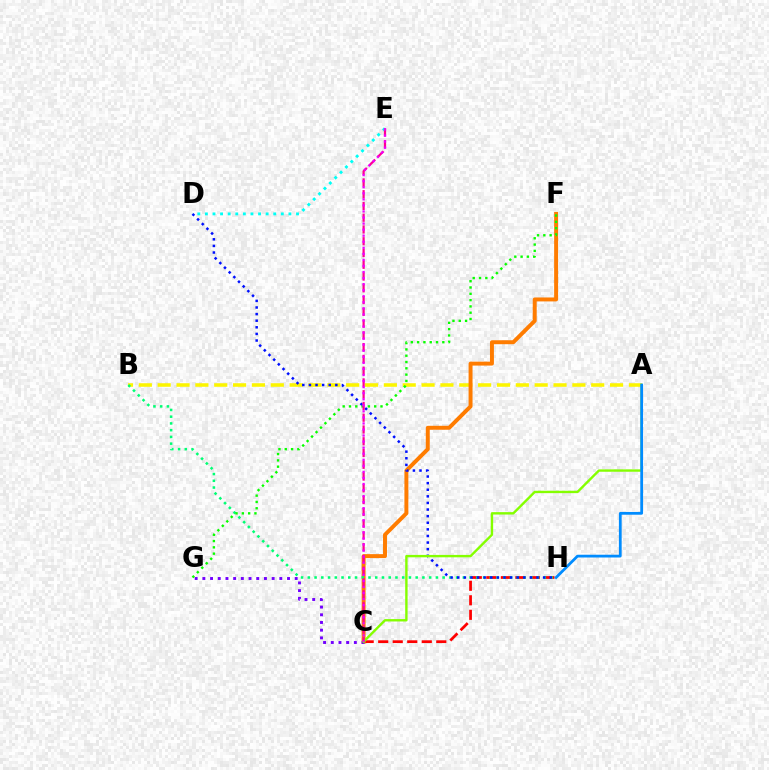{('A', 'B'): [{'color': '#fcf500', 'line_style': 'dashed', 'thickness': 2.56}], ('C', 'H'): [{'color': '#ff0000', 'line_style': 'dashed', 'thickness': 1.97}], ('C', 'F'): [{'color': '#ff7c00', 'line_style': 'solid', 'thickness': 2.84}], ('C', 'G'): [{'color': '#7200ff', 'line_style': 'dotted', 'thickness': 2.09}], ('B', 'H'): [{'color': '#00ff74', 'line_style': 'dotted', 'thickness': 1.83}], ('D', 'E'): [{'color': '#00fff6', 'line_style': 'dotted', 'thickness': 2.06}], ('D', 'H'): [{'color': '#0010ff', 'line_style': 'dotted', 'thickness': 1.8}], ('F', 'G'): [{'color': '#08ff00', 'line_style': 'dotted', 'thickness': 1.71}], ('A', 'C'): [{'color': '#84ff00', 'line_style': 'solid', 'thickness': 1.72}], ('A', 'H'): [{'color': '#008cff', 'line_style': 'solid', 'thickness': 1.99}], ('C', 'E'): [{'color': '#ff0094', 'line_style': 'dashed', 'thickness': 1.6}, {'color': '#ee00ff', 'line_style': 'dotted', 'thickness': 1.65}]}